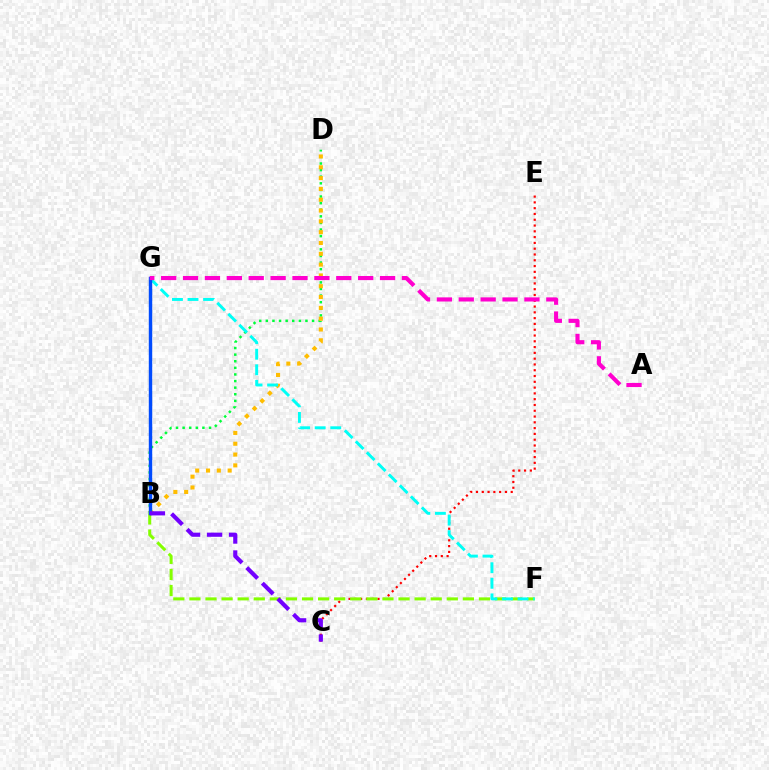{('B', 'D'): [{'color': '#00ff39', 'line_style': 'dotted', 'thickness': 1.79}, {'color': '#ffbd00', 'line_style': 'dotted', 'thickness': 2.94}], ('C', 'E'): [{'color': '#ff0000', 'line_style': 'dotted', 'thickness': 1.57}], ('B', 'F'): [{'color': '#84ff00', 'line_style': 'dashed', 'thickness': 2.19}], ('F', 'G'): [{'color': '#00fff6', 'line_style': 'dashed', 'thickness': 2.11}], ('B', 'G'): [{'color': '#004bff', 'line_style': 'solid', 'thickness': 2.46}], ('B', 'C'): [{'color': '#7200ff', 'line_style': 'dashed', 'thickness': 2.99}], ('A', 'G'): [{'color': '#ff00cf', 'line_style': 'dashed', 'thickness': 2.97}]}